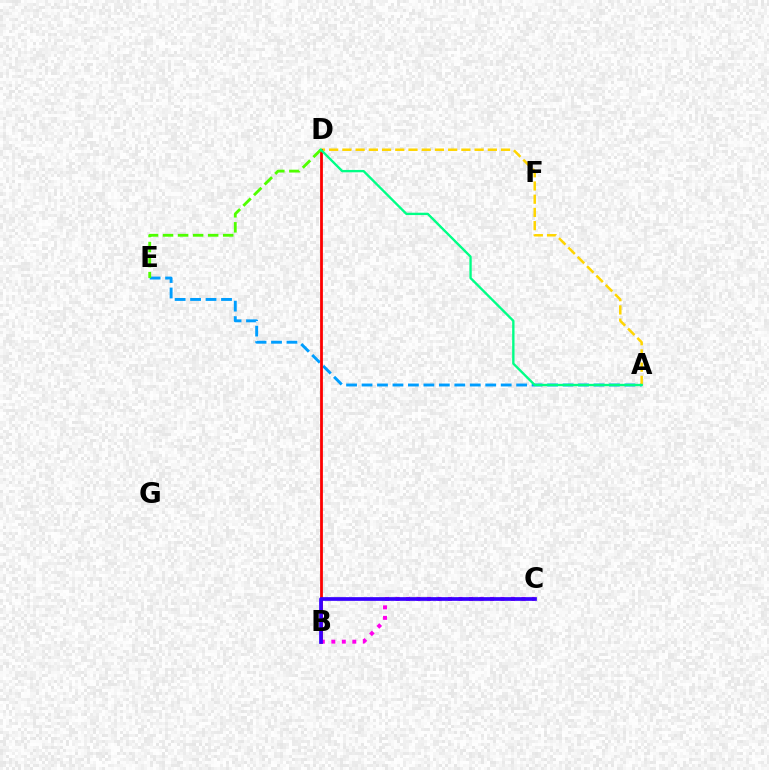{('A', 'E'): [{'color': '#009eff', 'line_style': 'dashed', 'thickness': 2.1}], ('A', 'D'): [{'color': '#ffd500', 'line_style': 'dashed', 'thickness': 1.8}, {'color': '#00ff86', 'line_style': 'solid', 'thickness': 1.7}], ('B', 'D'): [{'color': '#ff0000', 'line_style': 'solid', 'thickness': 2.01}], ('B', 'C'): [{'color': '#ff00ed', 'line_style': 'dotted', 'thickness': 2.85}, {'color': '#3700ff', 'line_style': 'solid', 'thickness': 2.67}], ('D', 'E'): [{'color': '#4fff00', 'line_style': 'dashed', 'thickness': 2.04}]}